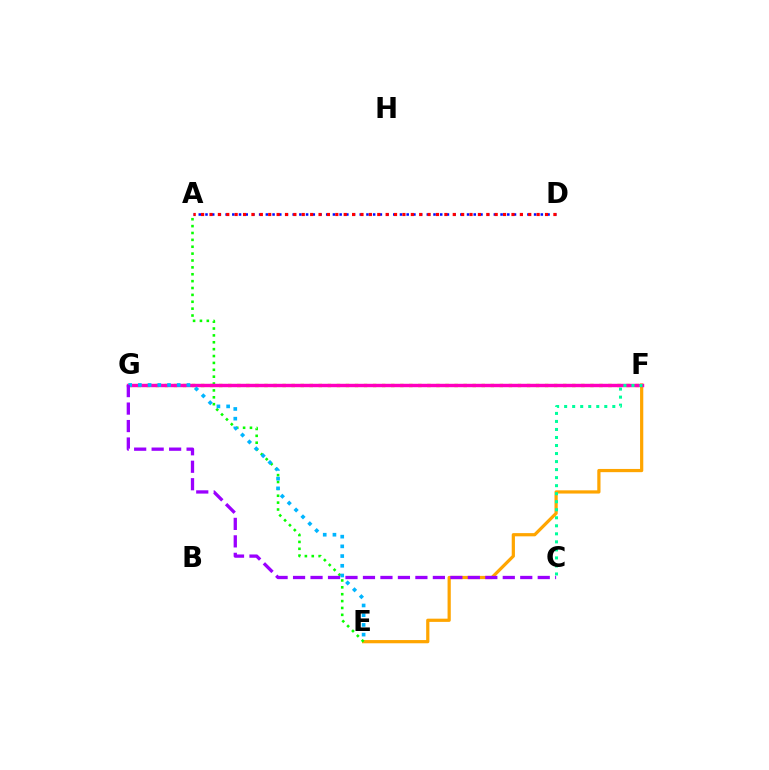{('A', 'D'): [{'color': '#0010ff', 'line_style': 'dotted', 'thickness': 1.82}, {'color': '#ff0000', 'line_style': 'dotted', 'thickness': 2.28}], ('E', 'F'): [{'color': '#ffa500', 'line_style': 'solid', 'thickness': 2.32}], ('F', 'G'): [{'color': '#b3ff00', 'line_style': 'dotted', 'thickness': 2.46}, {'color': '#ff00bd', 'line_style': 'solid', 'thickness': 2.46}], ('A', 'E'): [{'color': '#08ff00', 'line_style': 'dotted', 'thickness': 1.87}], ('E', 'G'): [{'color': '#00b5ff', 'line_style': 'dotted', 'thickness': 2.64}], ('C', 'F'): [{'color': '#00ff9d', 'line_style': 'dotted', 'thickness': 2.18}], ('C', 'G'): [{'color': '#9b00ff', 'line_style': 'dashed', 'thickness': 2.37}]}